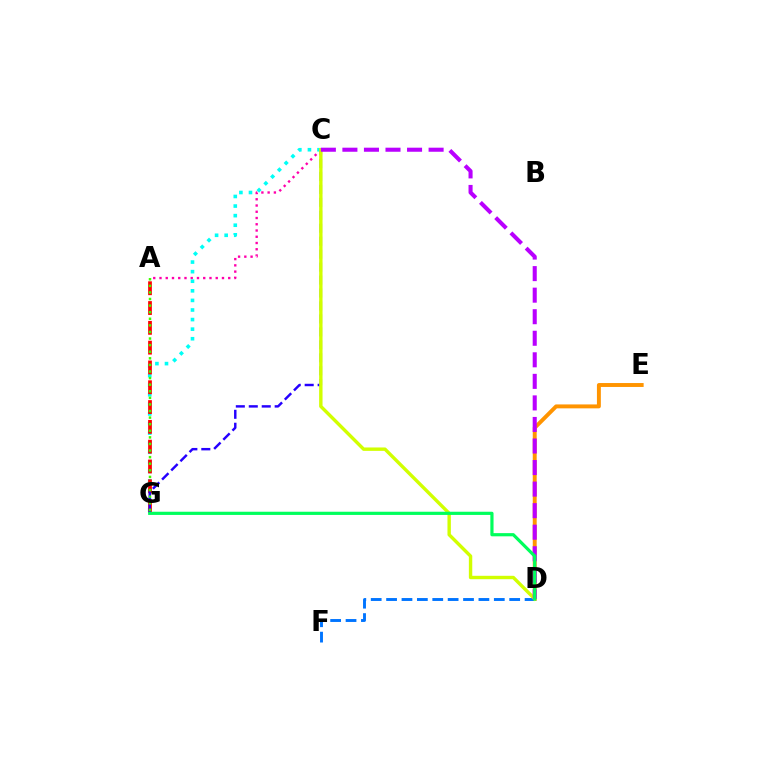{('A', 'C'): [{'color': '#ff00ac', 'line_style': 'dotted', 'thickness': 1.7}], ('C', 'G'): [{'color': '#00fff6', 'line_style': 'dotted', 'thickness': 2.6}, {'color': '#2500ff', 'line_style': 'dashed', 'thickness': 1.76}], ('D', 'E'): [{'color': '#ff9400', 'line_style': 'solid', 'thickness': 2.83}], ('A', 'G'): [{'color': '#ff0000', 'line_style': 'dashed', 'thickness': 2.69}, {'color': '#3dff00', 'line_style': 'dotted', 'thickness': 1.79}], ('D', 'F'): [{'color': '#0074ff', 'line_style': 'dashed', 'thickness': 2.09}], ('C', 'D'): [{'color': '#d1ff00', 'line_style': 'solid', 'thickness': 2.45}, {'color': '#b900ff', 'line_style': 'dashed', 'thickness': 2.93}], ('D', 'G'): [{'color': '#00ff5c', 'line_style': 'solid', 'thickness': 2.3}]}